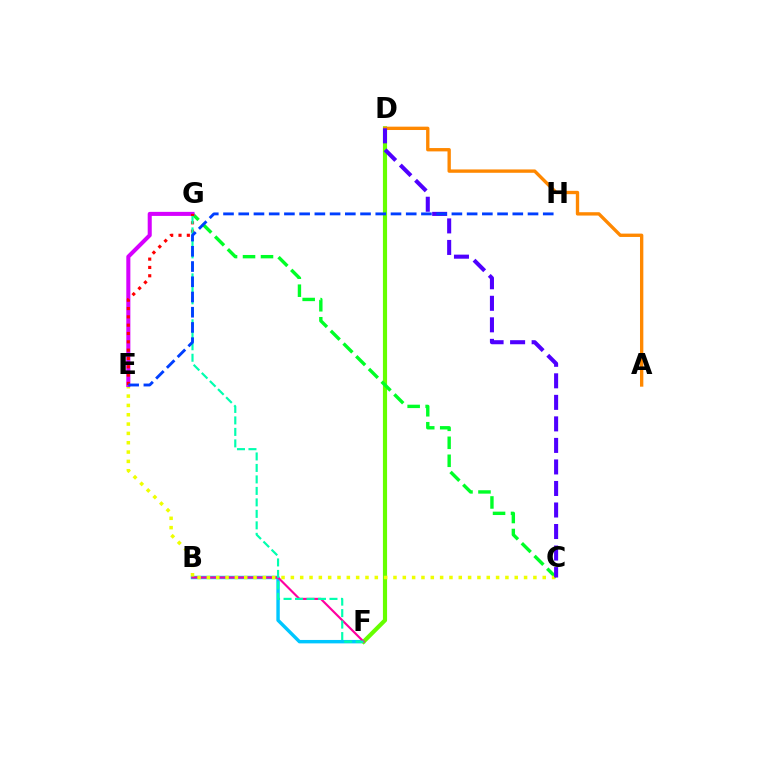{('B', 'F'): [{'color': '#00c7ff', 'line_style': 'solid', 'thickness': 2.46}, {'color': '#ff00a0', 'line_style': 'solid', 'thickness': 1.54}], ('D', 'F'): [{'color': '#66ff00', 'line_style': 'solid', 'thickness': 2.99}], ('C', 'G'): [{'color': '#00ff27', 'line_style': 'dashed', 'thickness': 2.44}], ('C', 'E'): [{'color': '#eeff00', 'line_style': 'dotted', 'thickness': 2.53}], ('E', 'G'): [{'color': '#d600ff', 'line_style': 'solid', 'thickness': 2.92}, {'color': '#ff0000', 'line_style': 'dotted', 'thickness': 2.26}], ('A', 'D'): [{'color': '#ff8800', 'line_style': 'solid', 'thickness': 2.41}], ('C', 'D'): [{'color': '#4f00ff', 'line_style': 'dashed', 'thickness': 2.92}], ('F', 'G'): [{'color': '#00ffaf', 'line_style': 'dashed', 'thickness': 1.56}], ('E', 'H'): [{'color': '#003fff', 'line_style': 'dashed', 'thickness': 2.07}]}